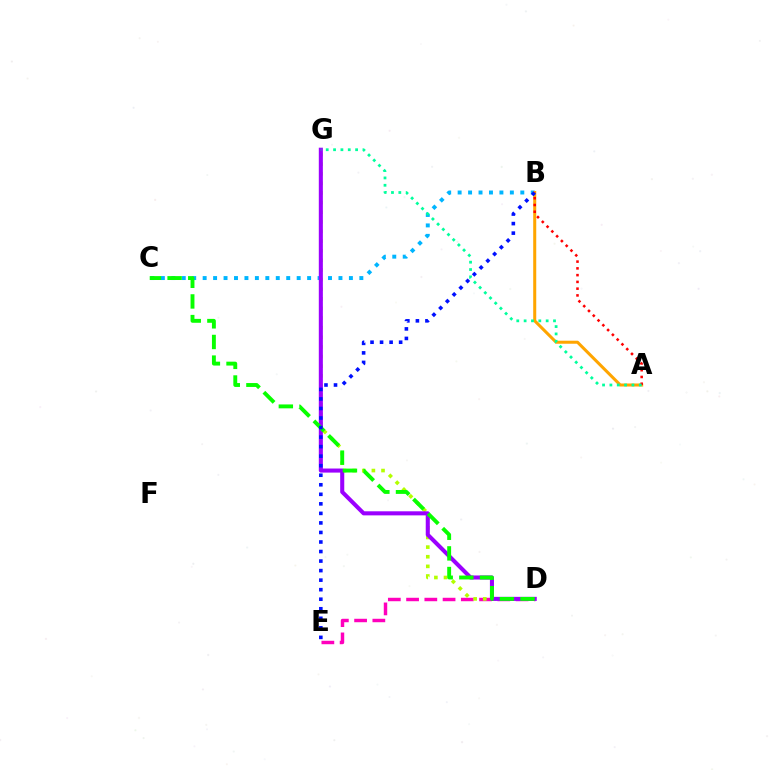{('D', 'E'): [{'color': '#ff00bd', 'line_style': 'dashed', 'thickness': 2.48}], ('B', 'C'): [{'color': '#00b5ff', 'line_style': 'dotted', 'thickness': 2.84}], ('D', 'G'): [{'color': '#b3ff00', 'line_style': 'dotted', 'thickness': 2.62}, {'color': '#9b00ff', 'line_style': 'solid', 'thickness': 2.93}], ('A', 'B'): [{'color': '#ffa500', 'line_style': 'solid', 'thickness': 2.19}, {'color': '#ff0000', 'line_style': 'dotted', 'thickness': 1.84}], ('C', 'D'): [{'color': '#08ff00', 'line_style': 'dashed', 'thickness': 2.8}], ('B', 'E'): [{'color': '#0010ff', 'line_style': 'dotted', 'thickness': 2.59}], ('A', 'G'): [{'color': '#00ff9d', 'line_style': 'dotted', 'thickness': 2.0}]}